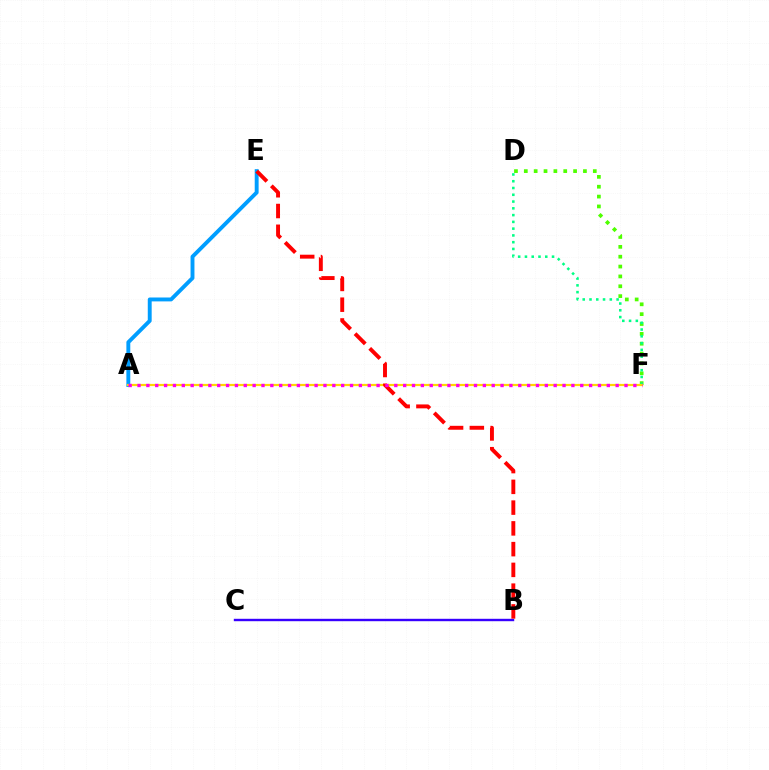{('D', 'F'): [{'color': '#4fff00', 'line_style': 'dotted', 'thickness': 2.68}, {'color': '#00ff86', 'line_style': 'dotted', 'thickness': 1.84}], ('A', 'E'): [{'color': '#009eff', 'line_style': 'solid', 'thickness': 2.81}], ('A', 'F'): [{'color': '#ffd500', 'line_style': 'solid', 'thickness': 1.58}, {'color': '#ff00ed', 'line_style': 'dotted', 'thickness': 2.41}], ('B', 'C'): [{'color': '#3700ff', 'line_style': 'solid', 'thickness': 1.73}], ('B', 'E'): [{'color': '#ff0000', 'line_style': 'dashed', 'thickness': 2.82}]}